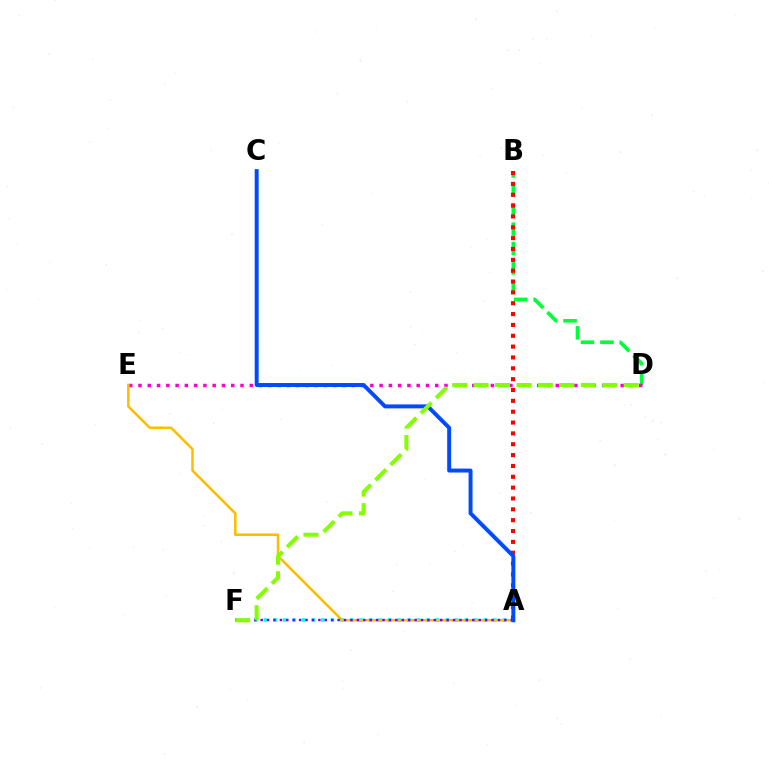{('B', 'D'): [{'color': '#00ff39', 'line_style': 'dashed', 'thickness': 2.64}], ('A', 'F'): [{'color': '#00fff6', 'line_style': 'dotted', 'thickness': 2.6}, {'color': '#7200ff', 'line_style': 'dotted', 'thickness': 1.74}], ('D', 'E'): [{'color': '#ff00cf', 'line_style': 'dotted', 'thickness': 2.52}], ('A', 'E'): [{'color': '#ffbd00', 'line_style': 'solid', 'thickness': 1.84}], ('A', 'B'): [{'color': '#ff0000', 'line_style': 'dotted', 'thickness': 2.95}], ('A', 'C'): [{'color': '#004bff', 'line_style': 'solid', 'thickness': 2.84}], ('D', 'F'): [{'color': '#84ff00', 'line_style': 'dashed', 'thickness': 2.91}]}